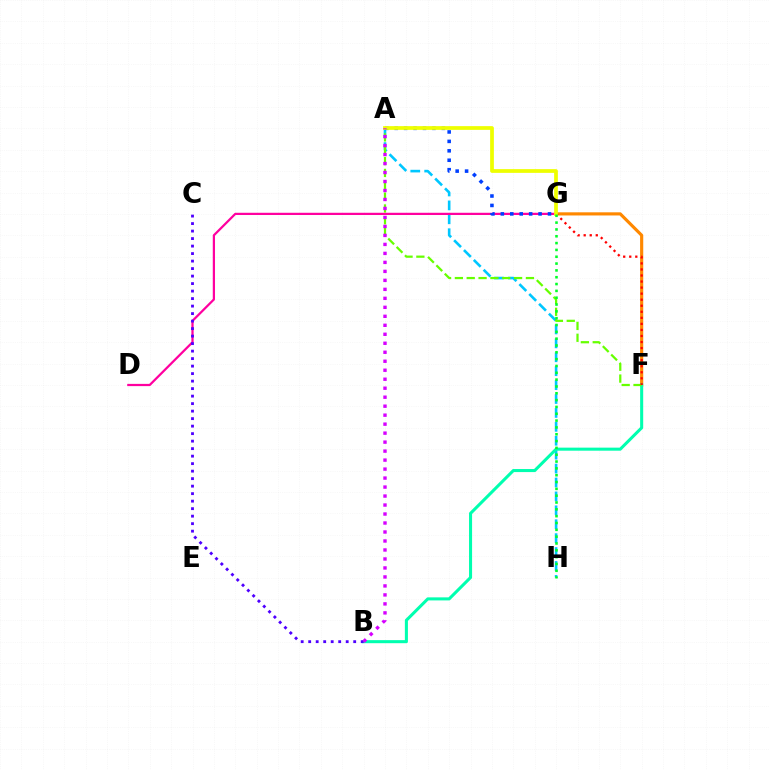{('A', 'H'): [{'color': '#00c7ff', 'line_style': 'dashed', 'thickness': 1.89}], ('F', 'G'): [{'color': '#ff8800', 'line_style': 'solid', 'thickness': 2.27}, {'color': '#ff0000', 'line_style': 'dotted', 'thickness': 1.64}], ('B', 'F'): [{'color': '#00ffaf', 'line_style': 'solid', 'thickness': 2.2}], ('D', 'G'): [{'color': '#ff00a0', 'line_style': 'solid', 'thickness': 1.61}], ('A', 'F'): [{'color': '#66ff00', 'line_style': 'dashed', 'thickness': 1.61}], ('A', 'G'): [{'color': '#003fff', 'line_style': 'dotted', 'thickness': 2.56}, {'color': '#eeff00', 'line_style': 'solid', 'thickness': 2.69}], ('B', 'C'): [{'color': '#4f00ff', 'line_style': 'dotted', 'thickness': 2.04}], ('A', 'B'): [{'color': '#d600ff', 'line_style': 'dotted', 'thickness': 2.44}], ('G', 'H'): [{'color': '#00ff27', 'line_style': 'dotted', 'thickness': 1.85}]}